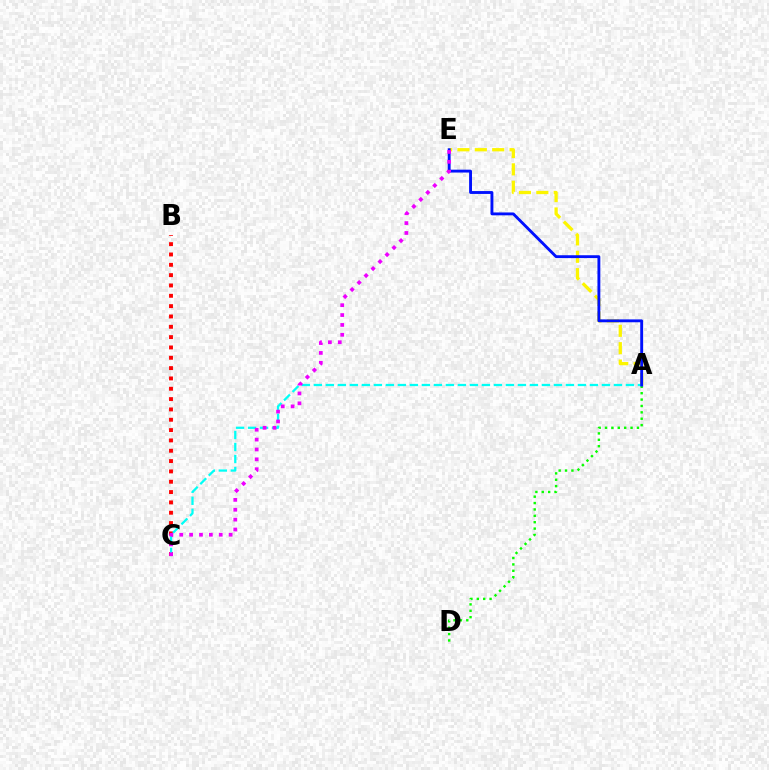{('A', 'D'): [{'color': '#08ff00', 'line_style': 'dotted', 'thickness': 1.73}], ('A', 'E'): [{'color': '#fcf500', 'line_style': 'dashed', 'thickness': 2.36}, {'color': '#0010ff', 'line_style': 'solid', 'thickness': 2.06}], ('B', 'C'): [{'color': '#ff0000', 'line_style': 'dotted', 'thickness': 2.81}], ('A', 'C'): [{'color': '#00fff6', 'line_style': 'dashed', 'thickness': 1.63}], ('C', 'E'): [{'color': '#ee00ff', 'line_style': 'dotted', 'thickness': 2.68}]}